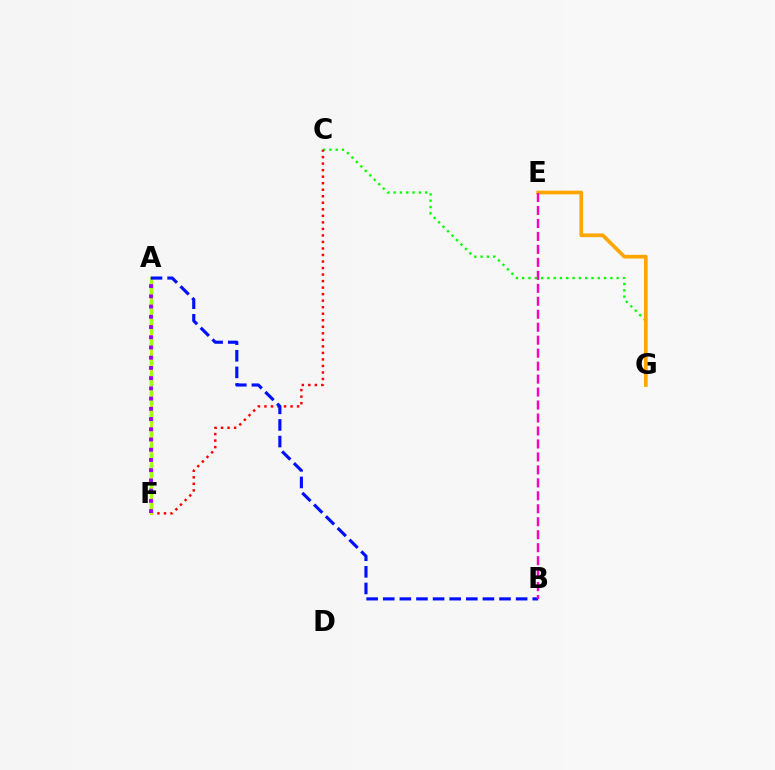{('A', 'F'): [{'color': '#00b5ff', 'line_style': 'dashed', 'thickness': 2.02}, {'color': '#00ff9d', 'line_style': 'dashed', 'thickness': 2.47}, {'color': '#b3ff00', 'line_style': 'solid', 'thickness': 2.02}, {'color': '#9b00ff', 'line_style': 'dotted', 'thickness': 2.78}], ('C', 'G'): [{'color': '#08ff00', 'line_style': 'dotted', 'thickness': 1.71}], ('E', 'G'): [{'color': '#ffa500', 'line_style': 'solid', 'thickness': 2.64}], ('C', 'F'): [{'color': '#ff0000', 'line_style': 'dotted', 'thickness': 1.77}], ('A', 'B'): [{'color': '#0010ff', 'line_style': 'dashed', 'thickness': 2.26}], ('B', 'E'): [{'color': '#ff00bd', 'line_style': 'dashed', 'thickness': 1.76}]}